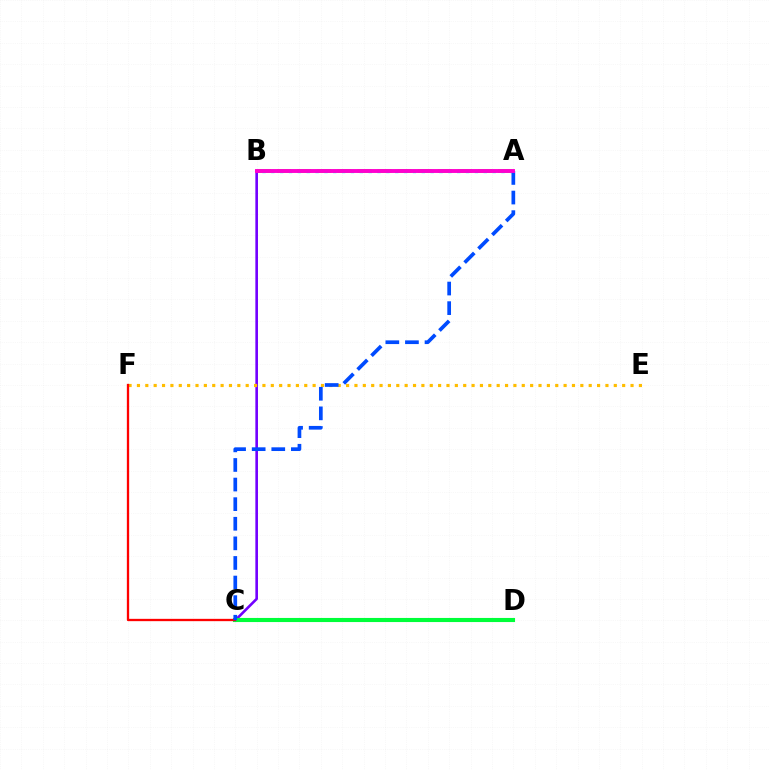{('A', 'B'): [{'color': '#84ff00', 'line_style': 'dashed', 'thickness': 2.73}, {'color': '#00fff6', 'line_style': 'dotted', 'thickness': 2.41}, {'color': '#ff00cf', 'line_style': 'solid', 'thickness': 2.8}], ('B', 'C'): [{'color': '#7200ff', 'line_style': 'solid', 'thickness': 1.89}], ('C', 'D'): [{'color': '#00ff39', 'line_style': 'solid', 'thickness': 2.95}], ('E', 'F'): [{'color': '#ffbd00', 'line_style': 'dotted', 'thickness': 2.27}], ('C', 'F'): [{'color': '#ff0000', 'line_style': 'solid', 'thickness': 1.67}], ('A', 'C'): [{'color': '#004bff', 'line_style': 'dashed', 'thickness': 2.66}]}